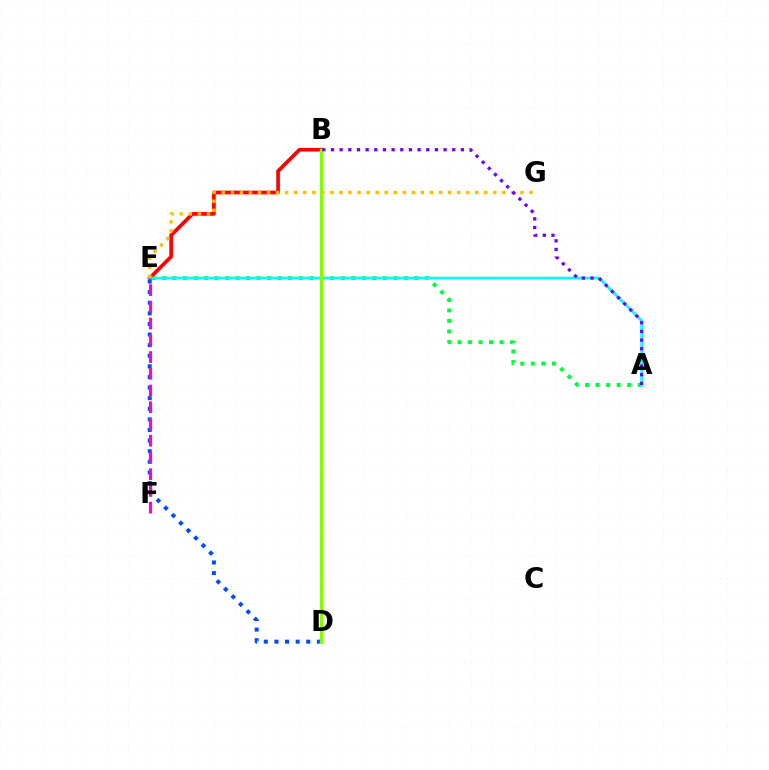{('A', 'E'): [{'color': '#00ff39', 'line_style': 'dotted', 'thickness': 2.86}, {'color': '#00fff6', 'line_style': 'solid', 'thickness': 1.94}], ('B', 'E'): [{'color': '#ff0000', 'line_style': 'solid', 'thickness': 2.65}], ('D', 'E'): [{'color': '#004bff', 'line_style': 'dotted', 'thickness': 2.88}], ('B', 'D'): [{'color': '#84ff00', 'line_style': 'solid', 'thickness': 2.44}], ('E', 'G'): [{'color': '#ffbd00', 'line_style': 'dotted', 'thickness': 2.46}], ('E', 'F'): [{'color': '#ff00cf', 'line_style': 'dashed', 'thickness': 2.27}], ('A', 'B'): [{'color': '#7200ff', 'line_style': 'dotted', 'thickness': 2.35}]}